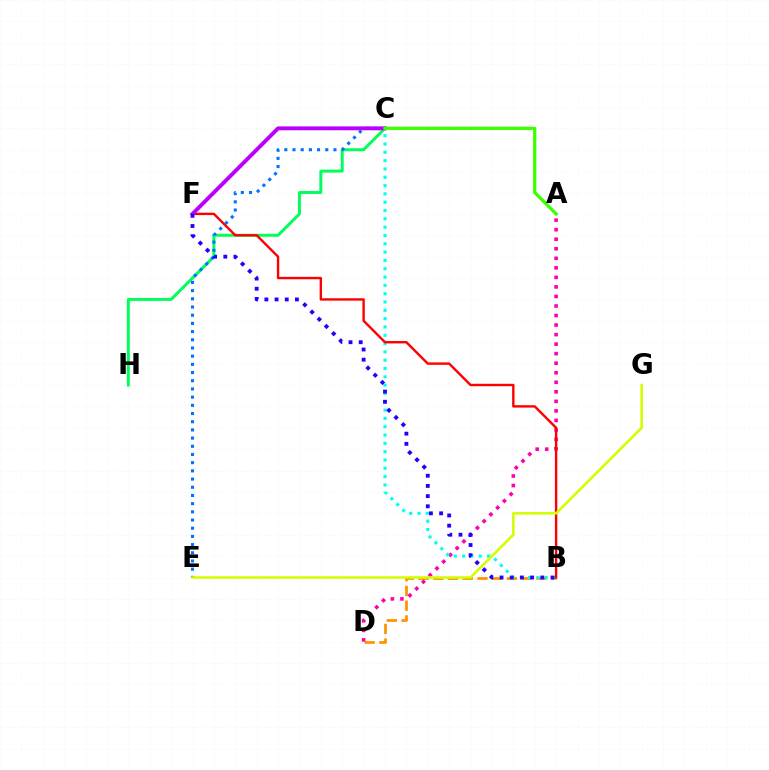{('B', 'D'): [{'color': '#ff9400', 'line_style': 'dashed', 'thickness': 2.0}], ('A', 'D'): [{'color': '#ff00ac', 'line_style': 'dotted', 'thickness': 2.59}], ('C', 'H'): [{'color': '#00ff5c', 'line_style': 'solid', 'thickness': 2.14}], ('B', 'C'): [{'color': '#00fff6', 'line_style': 'dotted', 'thickness': 2.26}], ('B', 'F'): [{'color': '#ff0000', 'line_style': 'solid', 'thickness': 1.73}, {'color': '#2500ff', 'line_style': 'dotted', 'thickness': 2.77}], ('C', 'E'): [{'color': '#0074ff', 'line_style': 'dotted', 'thickness': 2.23}], ('C', 'F'): [{'color': '#b900ff', 'line_style': 'solid', 'thickness': 2.8}], ('E', 'G'): [{'color': '#d1ff00', 'line_style': 'solid', 'thickness': 1.84}], ('A', 'C'): [{'color': '#3dff00', 'line_style': 'solid', 'thickness': 2.34}]}